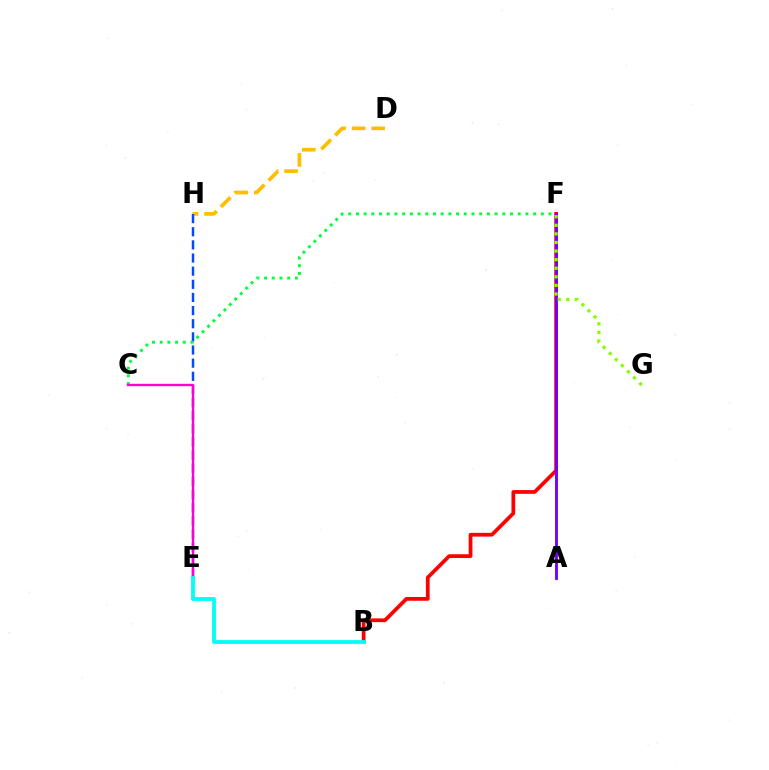{('B', 'F'): [{'color': '#ff0000', 'line_style': 'solid', 'thickness': 2.69}], ('D', 'H'): [{'color': '#ffbd00', 'line_style': 'dashed', 'thickness': 2.66}], ('E', 'H'): [{'color': '#004bff', 'line_style': 'dashed', 'thickness': 1.79}], ('A', 'F'): [{'color': '#7200ff', 'line_style': 'solid', 'thickness': 2.07}], ('C', 'F'): [{'color': '#00ff39', 'line_style': 'dotted', 'thickness': 2.09}], ('C', 'E'): [{'color': '#ff00cf', 'line_style': 'solid', 'thickness': 1.71}], ('B', 'E'): [{'color': '#00fff6', 'line_style': 'solid', 'thickness': 2.73}], ('F', 'G'): [{'color': '#84ff00', 'line_style': 'dotted', 'thickness': 2.33}]}